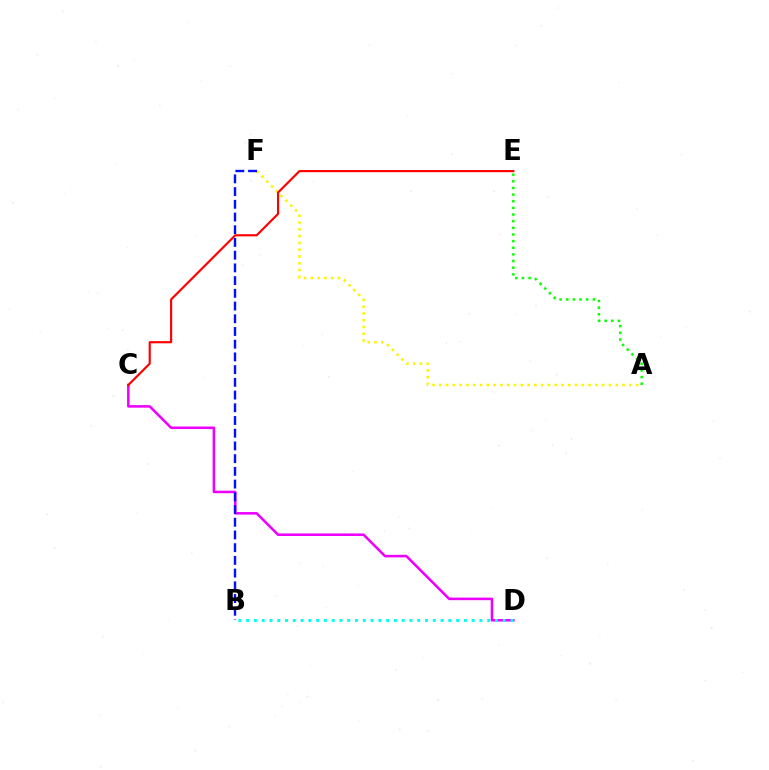{('A', 'F'): [{'color': '#fcf500', 'line_style': 'dotted', 'thickness': 1.84}], ('A', 'E'): [{'color': '#08ff00', 'line_style': 'dotted', 'thickness': 1.81}], ('C', 'D'): [{'color': '#ee00ff', 'line_style': 'solid', 'thickness': 1.83}], ('B', 'F'): [{'color': '#0010ff', 'line_style': 'dashed', 'thickness': 1.73}], ('B', 'D'): [{'color': '#00fff6', 'line_style': 'dotted', 'thickness': 2.11}], ('C', 'E'): [{'color': '#ff0000', 'line_style': 'solid', 'thickness': 1.55}]}